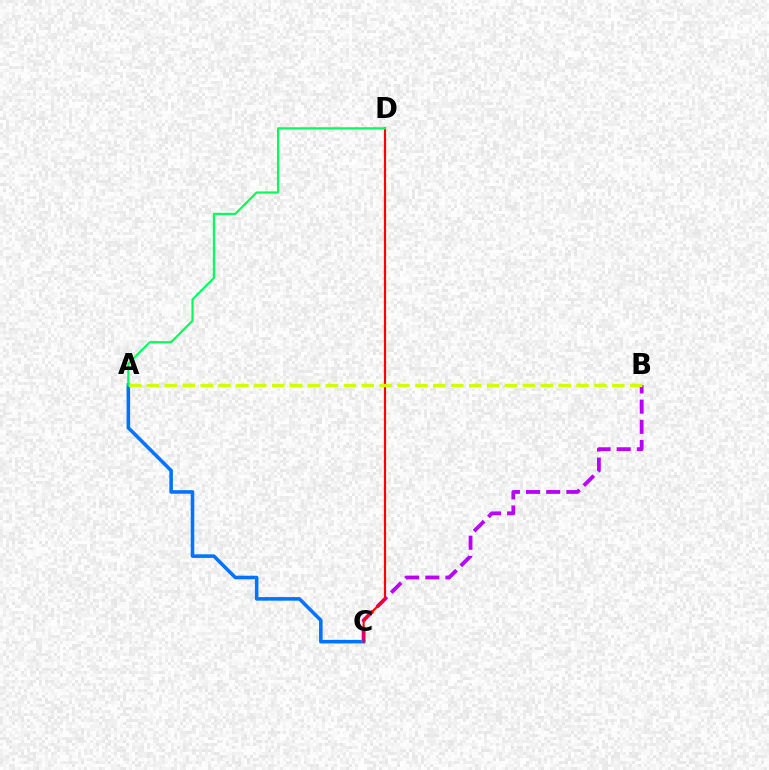{('B', 'C'): [{'color': '#b900ff', 'line_style': 'dashed', 'thickness': 2.74}], ('A', 'C'): [{'color': '#0074ff', 'line_style': 'solid', 'thickness': 2.56}], ('C', 'D'): [{'color': '#ff0000', 'line_style': 'solid', 'thickness': 1.55}], ('A', 'B'): [{'color': '#d1ff00', 'line_style': 'dashed', 'thickness': 2.43}], ('A', 'D'): [{'color': '#00ff5c', 'line_style': 'solid', 'thickness': 1.56}]}